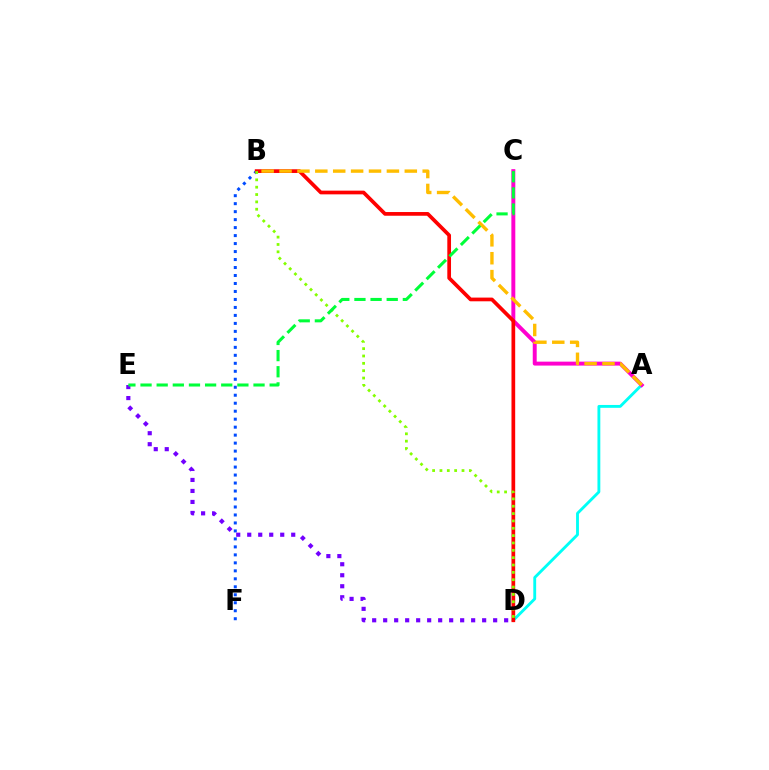{('B', 'F'): [{'color': '#004bff', 'line_style': 'dotted', 'thickness': 2.17}], ('A', 'D'): [{'color': '#00fff6', 'line_style': 'solid', 'thickness': 2.05}], ('A', 'C'): [{'color': '#ff00cf', 'line_style': 'solid', 'thickness': 2.83}], ('B', 'D'): [{'color': '#ff0000', 'line_style': 'solid', 'thickness': 2.67}, {'color': '#84ff00', 'line_style': 'dotted', 'thickness': 2.0}], ('A', 'B'): [{'color': '#ffbd00', 'line_style': 'dashed', 'thickness': 2.43}], ('D', 'E'): [{'color': '#7200ff', 'line_style': 'dotted', 'thickness': 2.99}], ('C', 'E'): [{'color': '#00ff39', 'line_style': 'dashed', 'thickness': 2.19}]}